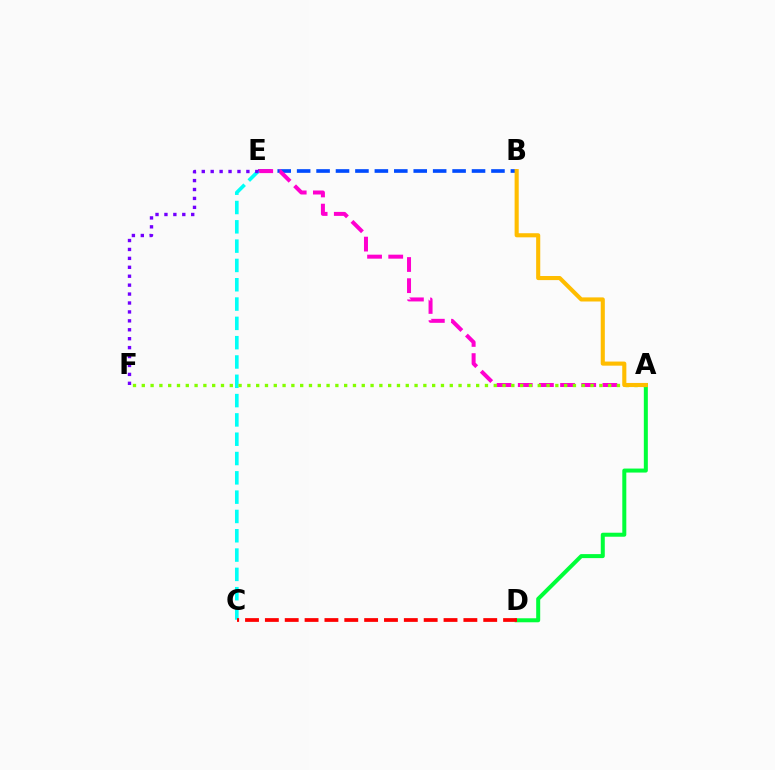{('B', 'E'): [{'color': '#004bff', 'line_style': 'dashed', 'thickness': 2.64}], ('A', 'E'): [{'color': '#ff00cf', 'line_style': 'dashed', 'thickness': 2.87}], ('A', 'D'): [{'color': '#00ff39', 'line_style': 'solid', 'thickness': 2.88}], ('C', 'E'): [{'color': '#00fff6', 'line_style': 'dashed', 'thickness': 2.62}], ('C', 'D'): [{'color': '#ff0000', 'line_style': 'dashed', 'thickness': 2.7}], ('E', 'F'): [{'color': '#7200ff', 'line_style': 'dotted', 'thickness': 2.42}], ('A', 'F'): [{'color': '#84ff00', 'line_style': 'dotted', 'thickness': 2.39}], ('A', 'B'): [{'color': '#ffbd00', 'line_style': 'solid', 'thickness': 2.95}]}